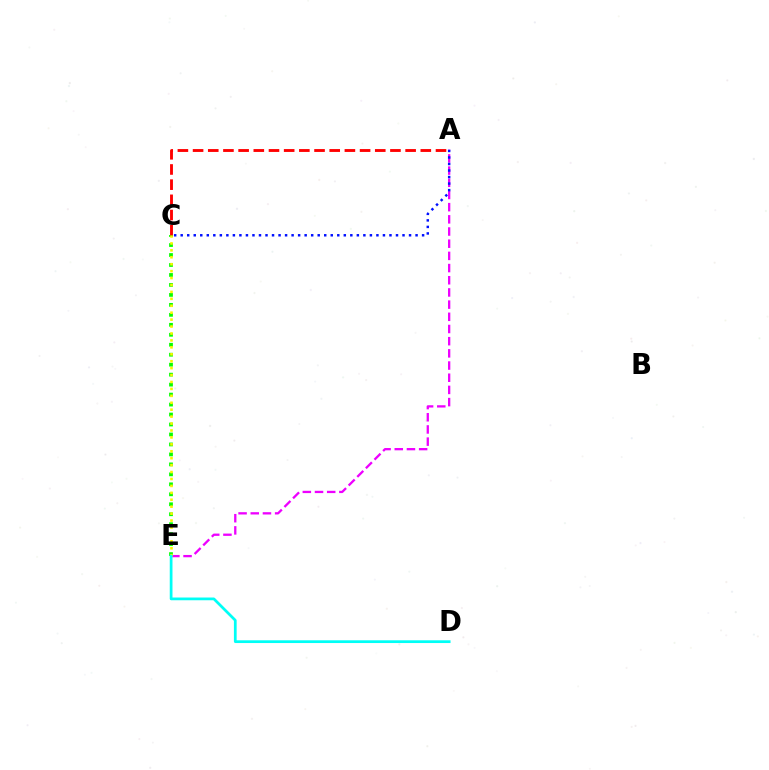{('A', 'E'): [{'color': '#ee00ff', 'line_style': 'dashed', 'thickness': 1.66}], ('C', 'E'): [{'color': '#08ff00', 'line_style': 'dotted', 'thickness': 2.71}, {'color': '#fcf500', 'line_style': 'dotted', 'thickness': 1.88}], ('A', 'C'): [{'color': '#ff0000', 'line_style': 'dashed', 'thickness': 2.06}, {'color': '#0010ff', 'line_style': 'dotted', 'thickness': 1.77}], ('D', 'E'): [{'color': '#00fff6', 'line_style': 'solid', 'thickness': 1.97}]}